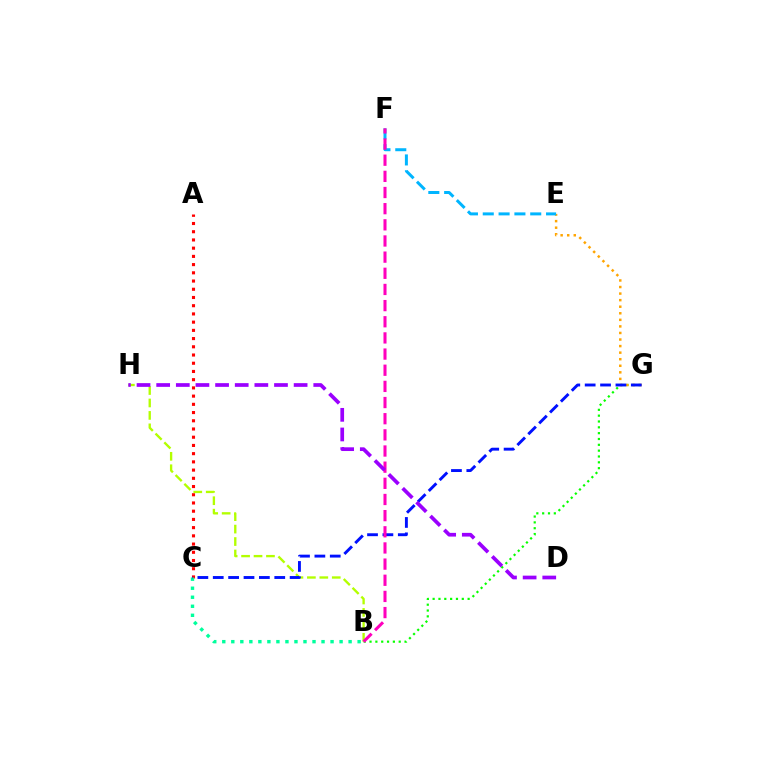{('A', 'C'): [{'color': '#ff0000', 'line_style': 'dotted', 'thickness': 2.23}], ('B', 'G'): [{'color': '#08ff00', 'line_style': 'dotted', 'thickness': 1.58}], ('E', 'G'): [{'color': '#ffa500', 'line_style': 'dotted', 'thickness': 1.78}], ('B', 'C'): [{'color': '#00ff9d', 'line_style': 'dotted', 'thickness': 2.45}], ('B', 'H'): [{'color': '#b3ff00', 'line_style': 'dashed', 'thickness': 1.69}], ('C', 'G'): [{'color': '#0010ff', 'line_style': 'dashed', 'thickness': 2.09}], ('E', 'F'): [{'color': '#00b5ff', 'line_style': 'dashed', 'thickness': 2.15}], ('B', 'F'): [{'color': '#ff00bd', 'line_style': 'dashed', 'thickness': 2.19}], ('D', 'H'): [{'color': '#9b00ff', 'line_style': 'dashed', 'thickness': 2.67}]}